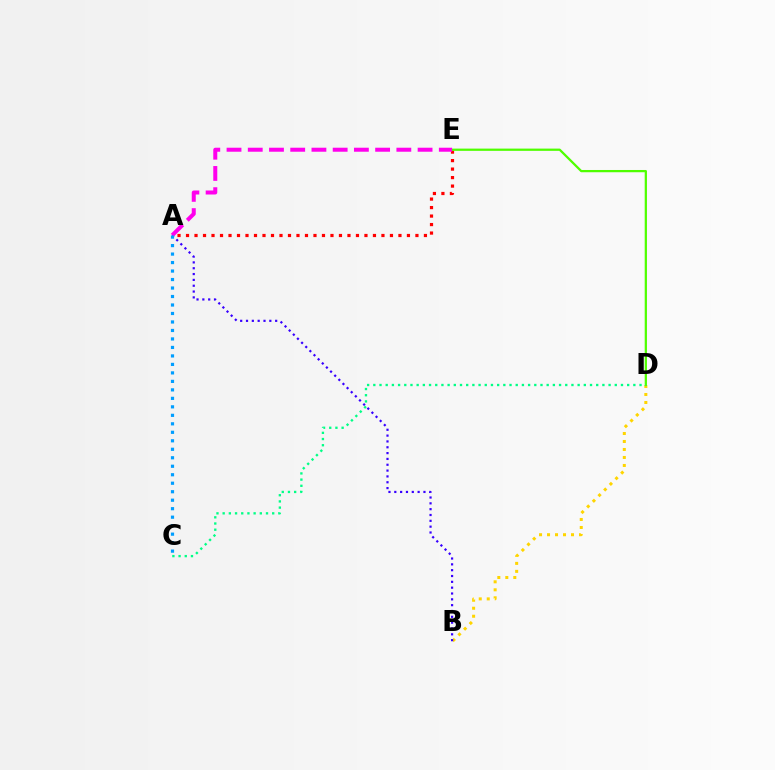{('B', 'D'): [{'color': '#ffd500', 'line_style': 'dotted', 'thickness': 2.17}], ('A', 'E'): [{'color': '#ff0000', 'line_style': 'dotted', 'thickness': 2.31}, {'color': '#ff00ed', 'line_style': 'dashed', 'thickness': 2.88}], ('D', 'E'): [{'color': '#4fff00', 'line_style': 'solid', 'thickness': 1.62}], ('A', 'B'): [{'color': '#3700ff', 'line_style': 'dotted', 'thickness': 1.58}], ('C', 'D'): [{'color': '#00ff86', 'line_style': 'dotted', 'thickness': 1.68}], ('A', 'C'): [{'color': '#009eff', 'line_style': 'dotted', 'thickness': 2.31}]}